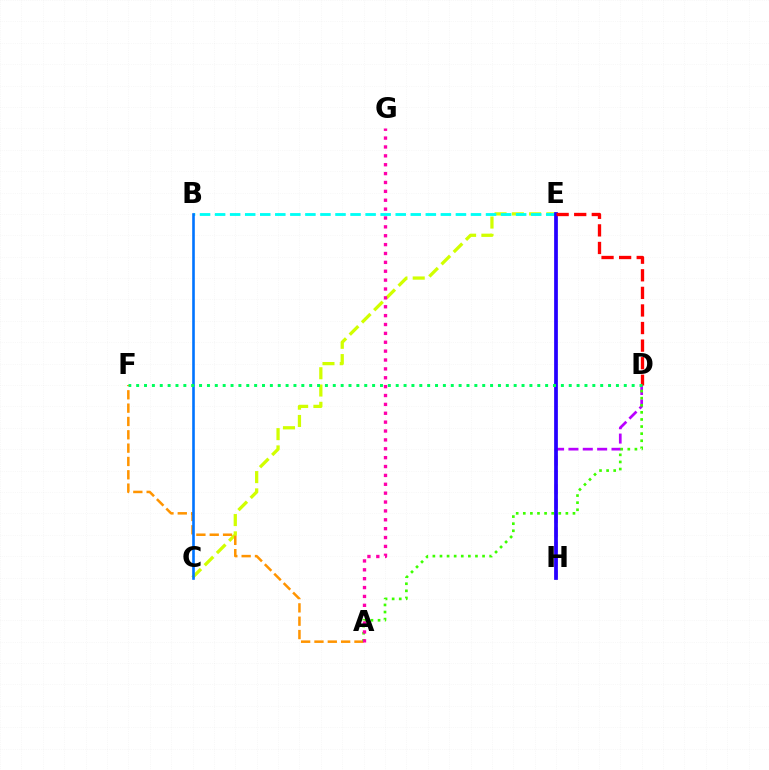{('C', 'E'): [{'color': '#d1ff00', 'line_style': 'dashed', 'thickness': 2.35}], ('A', 'F'): [{'color': '#ff9400', 'line_style': 'dashed', 'thickness': 1.81}], ('B', 'E'): [{'color': '#00fff6', 'line_style': 'dashed', 'thickness': 2.04}], ('D', 'H'): [{'color': '#b900ff', 'line_style': 'dashed', 'thickness': 1.95}], ('B', 'C'): [{'color': '#0074ff', 'line_style': 'solid', 'thickness': 1.88}], ('A', 'D'): [{'color': '#3dff00', 'line_style': 'dotted', 'thickness': 1.93}], ('A', 'G'): [{'color': '#ff00ac', 'line_style': 'dotted', 'thickness': 2.41}], ('E', 'H'): [{'color': '#2500ff', 'line_style': 'solid', 'thickness': 2.69}], ('D', 'E'): [{'color': '#ff0000', 'line_style': 'dashed', 'thickness': 2.39}], ('D', 'F'): [{'color': '#00ff5c', 'line_style': 'dotted', 'thickness': 2.14}]}